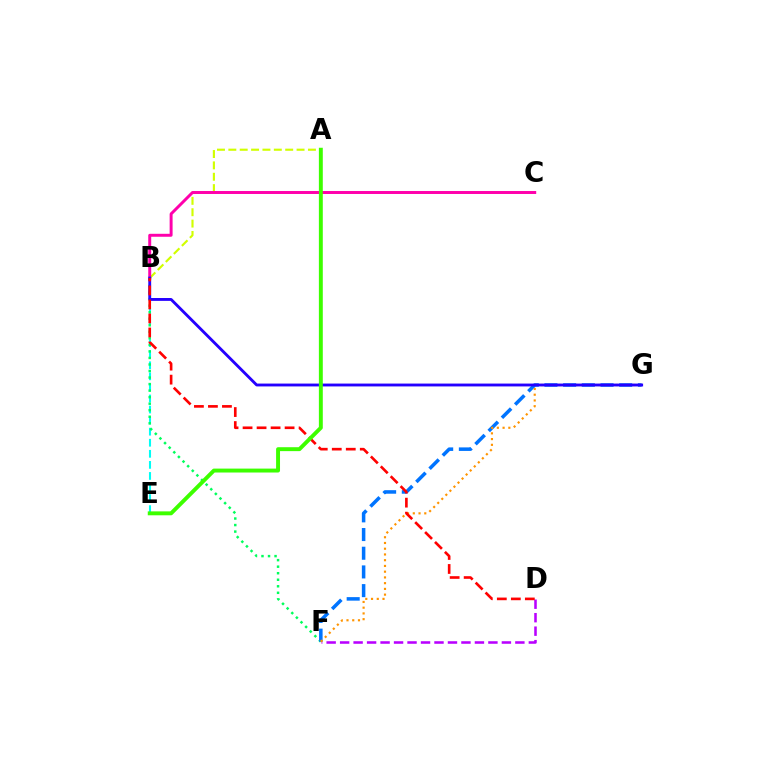{('A', 'B'): [{'color': '#d1ff00', 'line_style': 'dashed', 'thickness': 1.54}], ('B', 'E'): [{'color': '#00fff6', 'line_style': 'dashed', 'thickness': 1.5}], ('B', 'F'): [{'color': '#00ff5c', 'line_style': 'dotted', 'thickness': 1.78}], ('F', 'G'): [{'color': '#0074ff', 'line_style': 'dashed', 'thickness': 2.54}, {'color': '#ff9400', 'line_style': 'dotted', 'thickness': 1.56}], ('D', 'F'): [{'color': '#b900ff', 'line_style': 'dashed', 'thickness': 1.83}], ('B', 'C'): [{'color': '#ff00ac', 'line_style': 'solid', 'thickness': 2.13}], ('B', 'G'): [{'color': '#2500ff', 'line_style': 'solid', 'thickness': 2.06}], ('B', 'D'): [{'color': '#ff0000', 'line_style': 'dashed', 'thickness': 1.9}], ('A', 'E'): [{'color': '#3dff00', 'line_style': 'solid', 'thickness': 2.82}]}